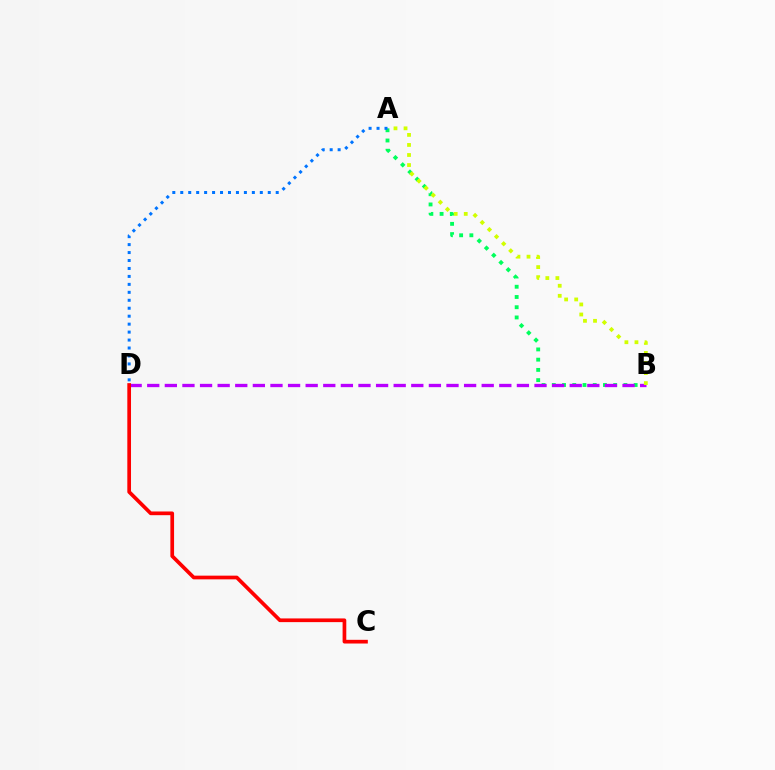{('A', 'B'): [{'color': '#00ff5c', 'line_style': 'dotted', 'thickness': 2.78}, {'color': '#d1ff00', 'line_style': 'dotted', 'thickness': 2.73}], ('B', 'D'): [{'color': '#b900ff', 'line_style': 'dashed', 'thickness': 2.39}], ('C', 'D'): [{'color': '#ff0000', 'line_style': 'solid', 'thickness': 2.66}], ('A', 'D'): [{'color': '#0074ff', 'line_style': 'dotted', 'thickness': 2.16}]}